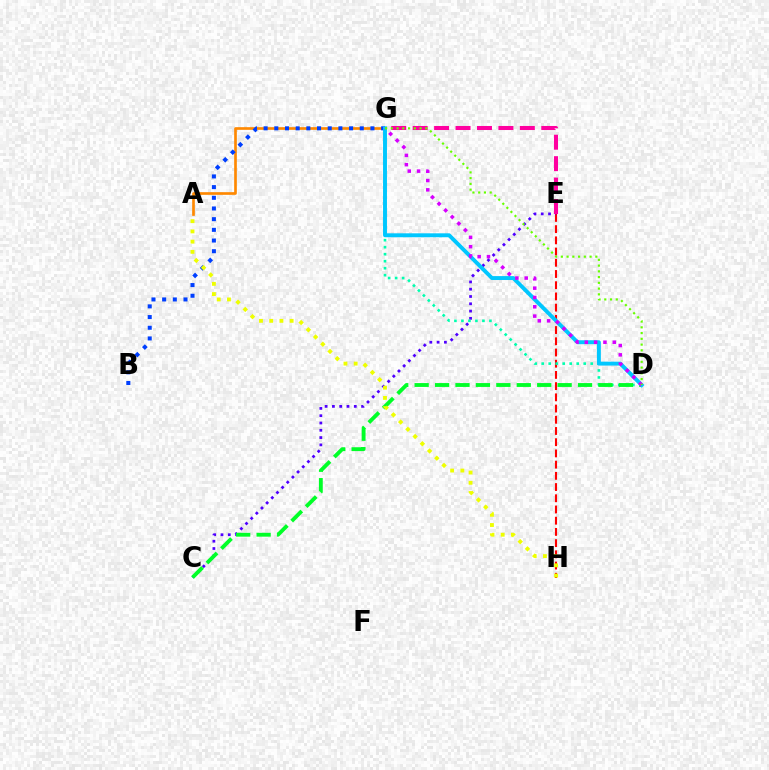{('A', 'G'): [{'color': '#ff8800', 'line_style': 'solid', 'thickness': 1.92}], ('B', 'G'): [{'color': '#003fff', 'line_style': 'dotted', 'thickness': 2.9}], ('E', 'H'): [{'color': '#ff0000', 'line_style': 'dashed', 'thickness': 1.52}], ('C', 'E'): [{'color': '#4f00ff', 'line_style': 'dotted', 'thickness': 1.98}], ('D', 'G'): [{'color': '#00ffaf', 'line_style': 'dotted', 'thickness': 1.9}, {'color': '#00c7ff', 'line_style': 'solid', 'thickness': 2.82}, {'color': '#d600ff', 'line_style': 'dotted', 'thickness': 2.53}, {'color': '#66ff00', 'line_style': 'dotted', 'thickness': 1.56}], ('E', 'G'): [{'color': '#ff00a0', 'line_style': 'dashed', 'thickness': 2.91}], ('C', 'D'): [{'color': '#00ff27', 'line_style': 'dashed', 'thickness': 2.77}], ('A', 'H'): [{'color': '#eeff00', 'line_style': 'dotted', 'thickness': 2.78}]}